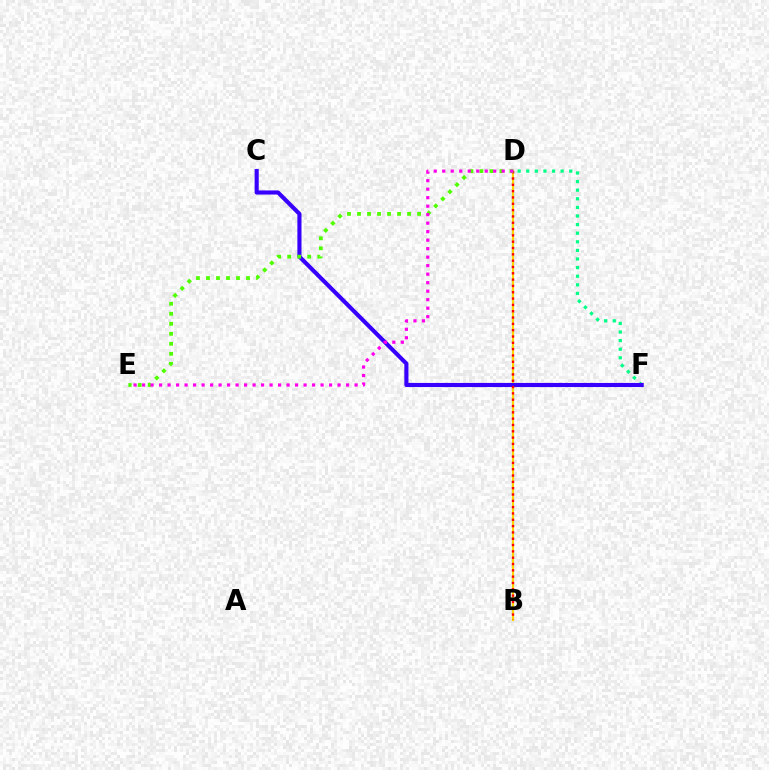{('D', 'F'): [{'color': '#00ff86', 'line_style': 'dotted', 'thickness': 2.34}], ('B', 'D'): [{'color': '#009eff', 'line_style': 'dotted', 'thickness': 1.53}, {'color': '#ffd500', 'line_style': 'solid', 'thickness': 1.53}, {'color': '#ff0000', 'line_style': 'dotted', 'thickness': 1.72}], ('C', 'F'): [{'color': '#3700ff', 'line_style': 'solid', 'thickness': 2.96}], ('D', 'E'): [{'color': '#4fff00', 'line_style': 'dotted', 'thickness': 2.72}, {'color': '#ff00ed', 'line_style': 'dotted', 'thickness': 2.31}]}